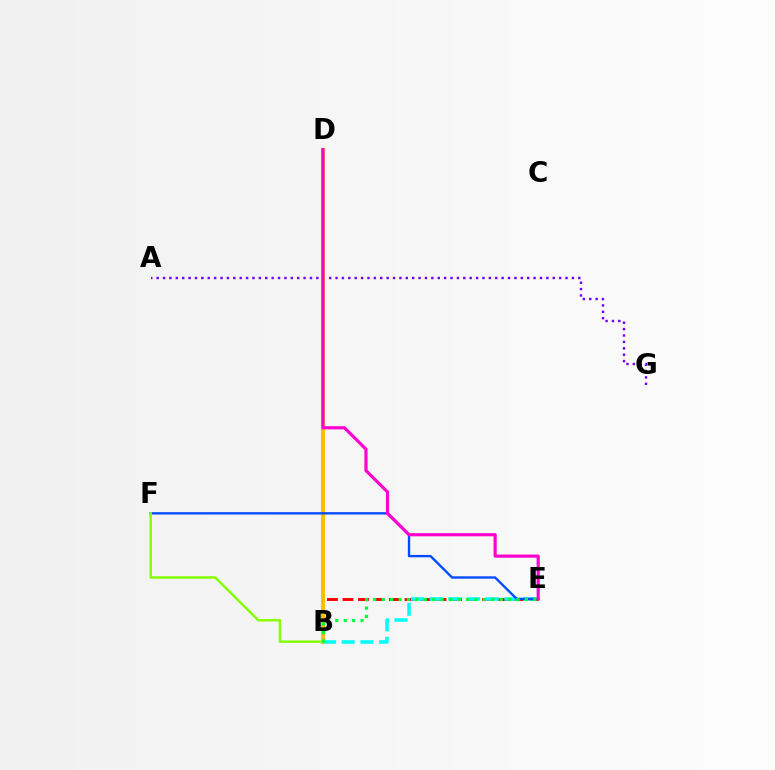{('B', 'E'): [{'color': '#ff0000', 'line_style': 'dashed', 'thickness': 2.11}, {'color': '#00fff6', 'line_style': 'dashed', 'thickness': 2.54}, {'color': '#00ff39', 'line_style': 'dotted', 'thickness': 2.29}], ('A', 'G'): [{'color': '#7200ff', 'line_style': 'dotted', 'thickness': 1.74}], ('B', 'D'): [{'color': '#ffbd00', 'line_style': 'solid', 'thickness': 2.94}], ('E', 'F'): [{'color': '#004bff', 'line_style': 'solid', 'thickness': 1.7}], ('B', 'F'): [{'color': '#84ff00', 'line_style': 'solid', 'thickness': 1.76}], ('D', 'E'): [{'color': '#ff00cf', 'line_style': 'solid', 'thickness': 2.28}]}